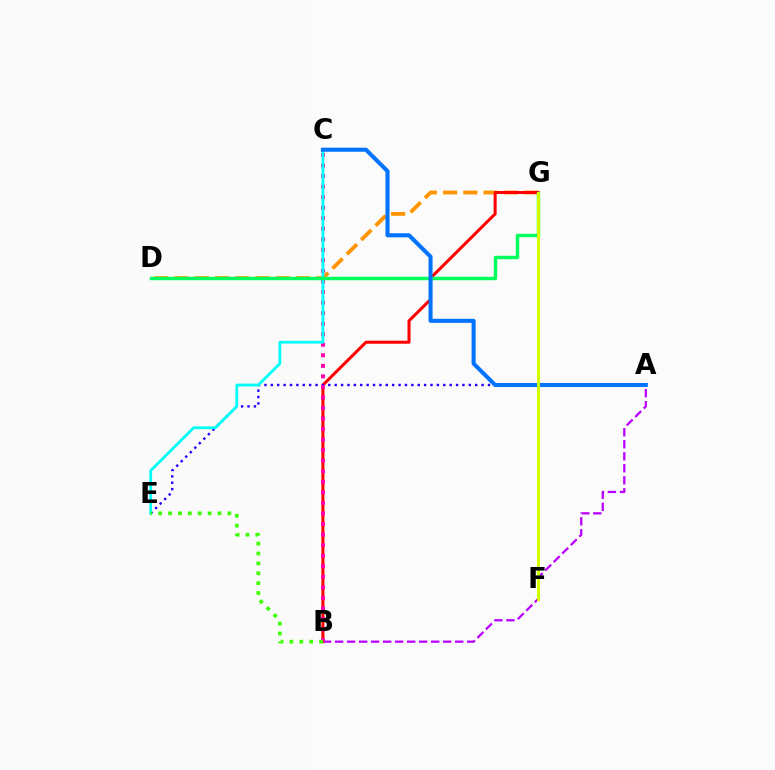{('A', 'B'): [{'color': '#b900ff', 'line_style': 'dashed', 'thickness': 1.63}], ('D', 'G'): [{'color': '#ff9400', 'line_style': 'dashed', 'thickness': 2.75}, {'color': '#00ff5c', 'line_style': 'solid', 'thickness': 2.46}], ('B', 'G'): [{'color': '#ff0000', 'line_style': 'solid', 'thickness': 2.17}], ('A', 'E'): [{'color': '#2500ff', 'line_style': 'dotted', 'thickness': 1.74}], ('B', 'C'): [{'color': '#ff00ac', 'line_style': 'dotted', 'thickness': 2.87}], ('C', 'E'): [{'color': '#00fff6', 'line_style': 'solid', 'thickness': 2.02}], ('A', 'C'): [{'color': '#0074ff', 'line_style': 'solid', 'thickness': 2.92}], ('F', 'G'): [{'color': '#d1ff00', 'line_style': 'solid', 'thickness': 2.16}], ('B', 'E'): [{'color': '#3dff00', 'line_style': 'dotted', 'thickness': 2.68}]}